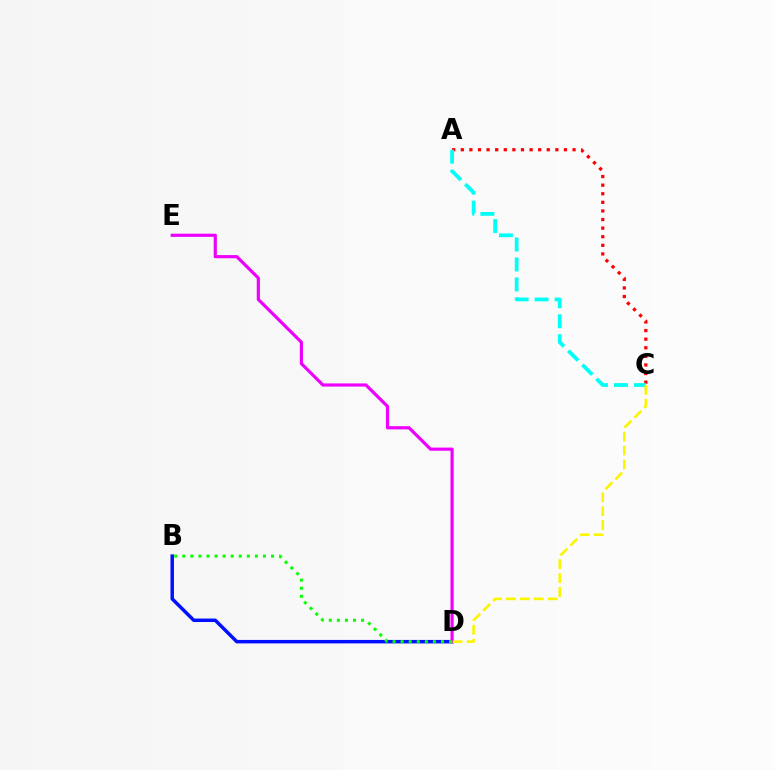{('B', 'D'): [{'color': '#0010ff', 'line_style': 'solid', 'thickness': 2.5}, {'color': '#08ff00', 'line_style': 'dotted', 'thickness': 2.19}], ('A', 'C'): [{'color': '#ff0000', 'line_style': 'dotted', 'thickness': 2.34}, {'color': '#00fff6', 'line_style': 'dashed', 'thickness': 2.71}], ('D', 'E'): [{'color': '#ee00ff', 'line_style': 'solid', 'thickness': 2.29}], ('C', 'D'): [{'color': '#fcf500', 'line_style': 'dashed', 'thickness': 1.89}]}